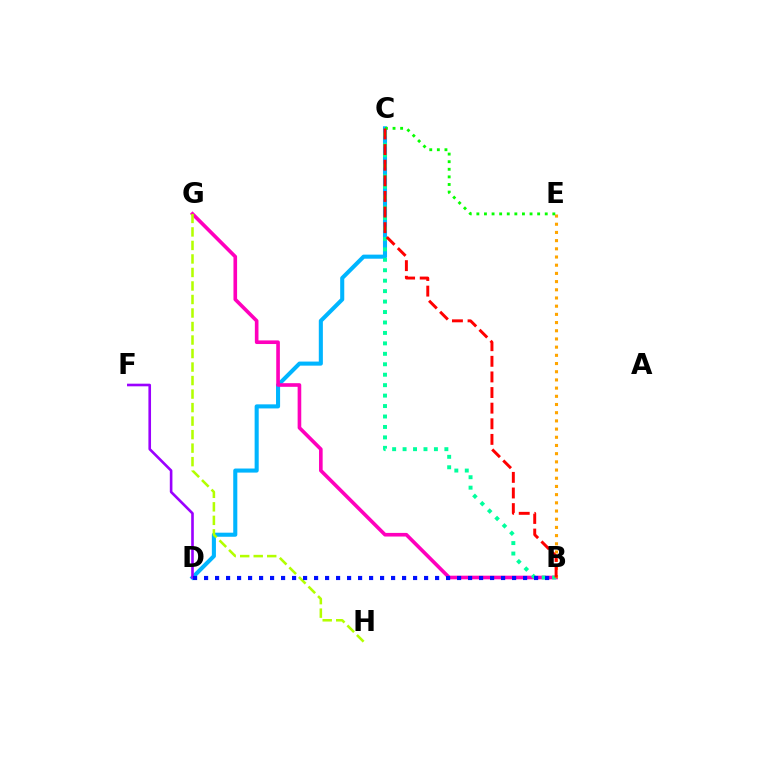{('C', 'D'): [{'color': '#00b5ff', 'line_style': 'solid', 'thickness': 2.93}], ('D', 'F'): [{'color': '#9b00ff', 'line_style': 'solid', 'thickness': 1.89}], ('B', 'G'): [{'color': '#ff00bd', 'line_style': 'solid', 'thickness': 2.61}], ('G', 'H'): [{'color': '#b3ff00', 'line_style': 'dashed', 'thickness': 1.84}], ('B', 'C'): [{'color': '#00ff9d', 'line_style': 'dotted', 'thickness': 2.84}, {'color': '#ff0000', 'line_style': 'dashed', 'thickness': 2.12}], ('B', 'D'): [{'color': '#0010ff', 'line_style': 'dotted', 'thickness': 2.99}], ('B', 'E'): [{'color': '#ffa500', 'line_style': 'dotted', 'thickness': 2.23}], ('C', 'E'): [{'color': '#08ff00', 'line_style': 'dotted', 'thickness': 2.06}]}